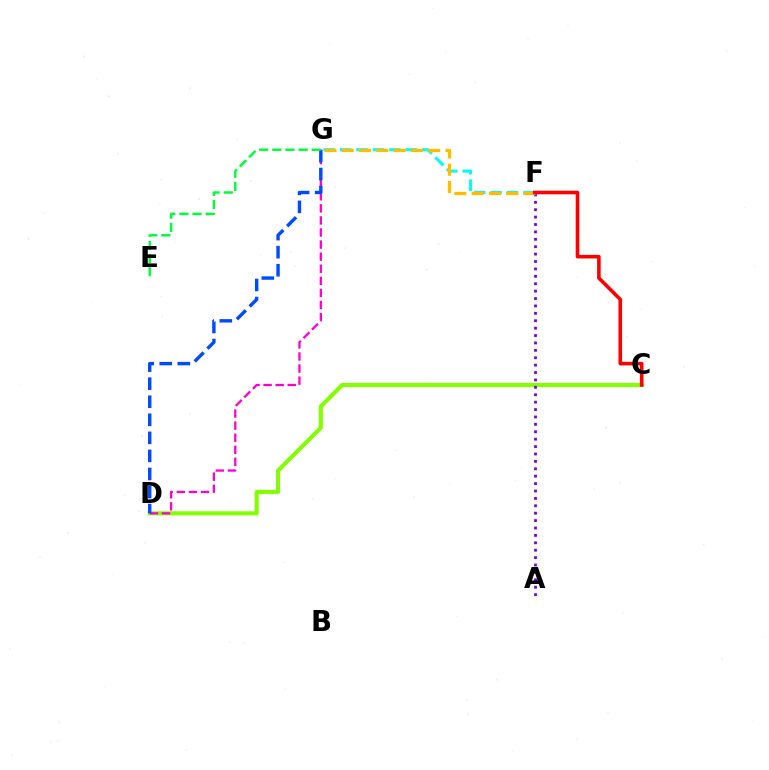{('C', 'D'): [{'color': '#84ff00', 'line_style': 'solid', 'thickness': 2.94}], ('F', 'G'): [{'color': '#00fff6', 'line_style': 'dashed', 'thickness': 2.23}, {'color': '#ffbd00', 'line_style': 'dashed', 'thickness': 2.35}], ('A', 'F'): [{'color': '#7200ff', 'line_style': 'dotted', 'thickness': 2.01}], ('D', 'G'): [{'color': '#ff00cf', 'line_style': 'dashed', 'thickness': 1.64}, {'color': '#004bff', 'line_style': 'dashed', 'thickness': 2.45}], ('C', 'F'): [{'color': '#ff0000', 'line_style': 'solid', 'thickness': 2.58}], ('E', 'G'): [{'color': '#00ff39', 'line_style': 'dashed', 'thickness': 1.79}]}